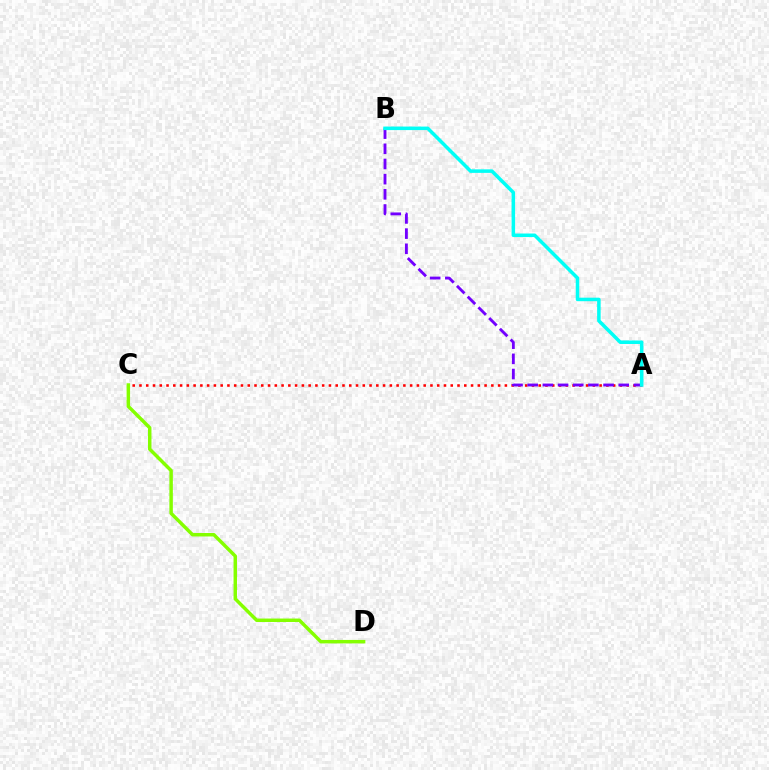{('C', 'D'): [{'color': '#84ff00', 'line_style': 'solid', 'thickness': 2.5}], ('A', 'C'): [{'color': '#ff0000', 'line_style': 'dotted', 'thickness': 1.84}], ('A', 'B'): [{'color': '#7200ff', 'line_style': 'dashed', 'thickness': 2.06}, {'color': '#00fff6', 'line_style': 'solid', 'thickness': 2.53}]}